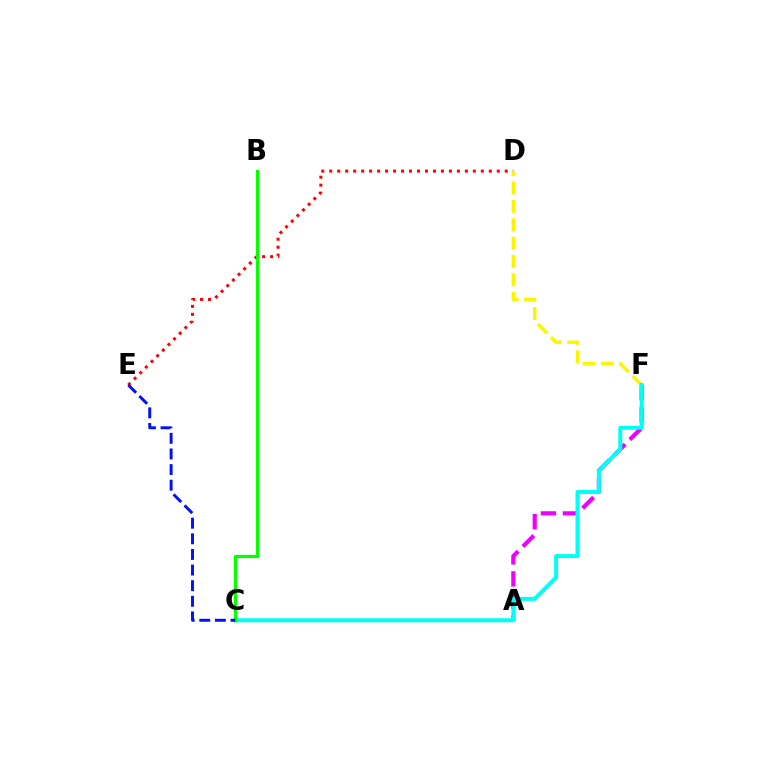{('D', 'E'): [{'color': '#ff0000', 'line_style': 'dotted', 'thickness': 2.17}], ('A', 'F'): [{'color': '#ee00ff', 'line_style': 'dashed', 'thickness': 2.99}], ('D', 'F'): [{'color': '#fcf500', 'line_style': 'dashed', 'thickness': 2.5}], ('C', 'F'): [{'color': '#00fff6', 'line_style': 'solid', 'thickness': 2.87}], ('B', 'C'): [{'color': '#08ff00', 'line_style': 'solid', 'thickness': 2.33}], ('C', 'E'): [{'color': '#0010ff', 'line_style': 'dashed', 'thickness': 2.12}]}